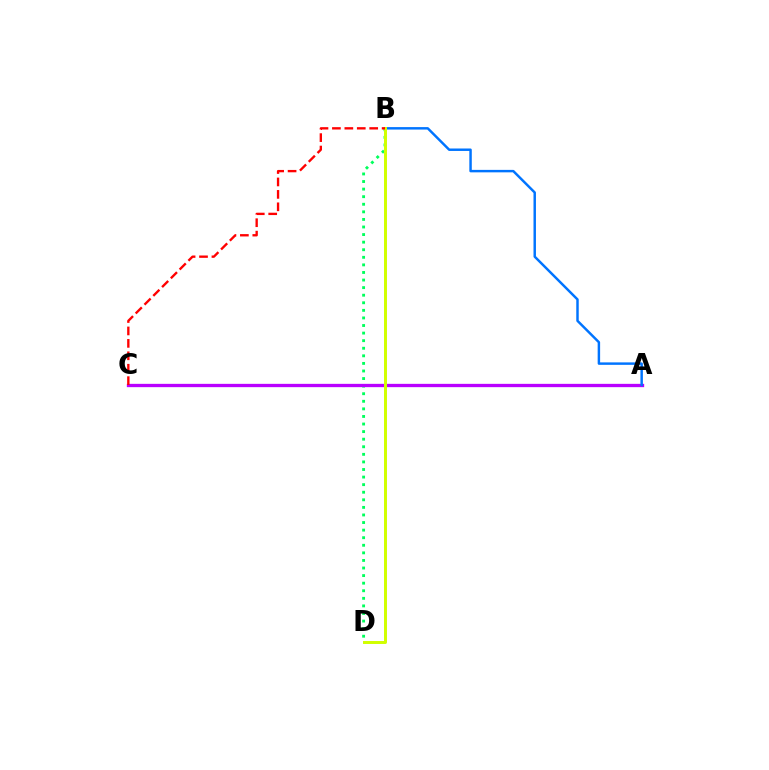{('B', 'D'): [{'color': '#00ff5c', 'line_style': 'dotted', 'thickness': 2.06}, {'color': '#d1ff00', 'line_style': 'solid', 'thickness': 2.14}], ('A', 'C'): [{'color': '#b900ff', 'line_style': 'solid', 'thickness': 2.38}], ('A', 'B'): [{'color': '#0074ff', 'line_style': 'solid', 'thickness': 1.77}], ('B', 'C'): [{'color': '#ff0000', 'line_style': 'dashed', 'thickness': 1.69}]}